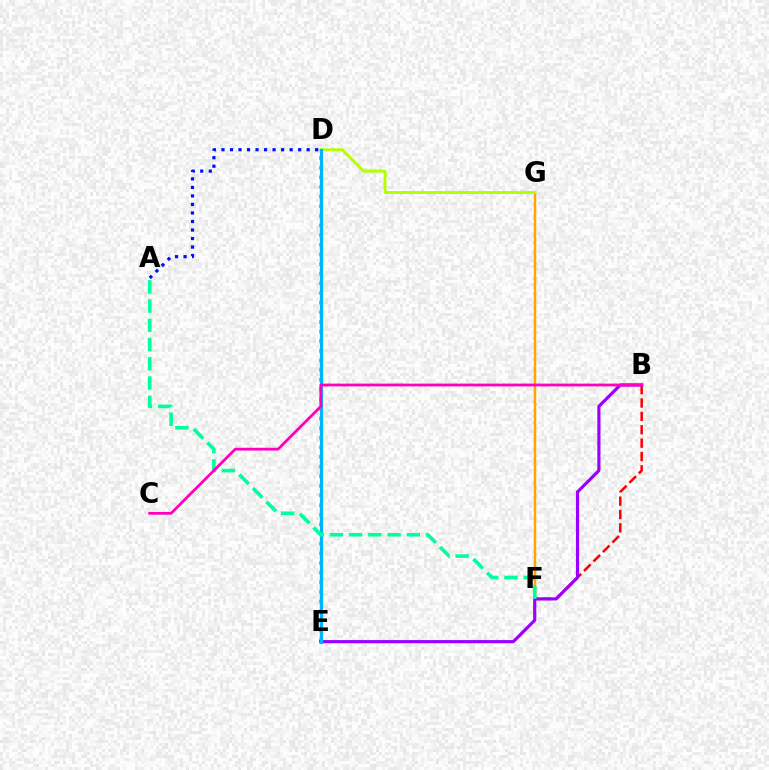{('F', 'G'): [{'color': '#ffa500', 'line_style': 'solid', 'thickness': 1.79}], ('B', 'F'): [{'color': '#ff0000', 'line_style': 'dashed', 'thickness': 1.82}], ('D', 'E'): [{'color': '#08ff00', 'line_style': 'dotted', 'thickness': 2.62}, {'color': '#00b5ff', 'line_style': 'solid', 'thickness': 2.28}], ('B', 'E'): [{'color': '#9b00ff', 'line_style': 'solid', 'thickness': 2.28}], ('D', 'G'): [{'color': '#b3ff00', 'line_style': 'solid', 'thickness': 2.08}], ('A', 'F'): [{'color': '#00ff9d', 'line_style': 'dashed', 'thickness': 2.61}], ('B', 'C'): [{'color': '#ff00bd', 'line_style': 'solid', 'thickness': 2.01}], ('A', 'D'): [{'color': '#0010ff', 'line_style': 'dotted', 'thickness': 2.31}]}